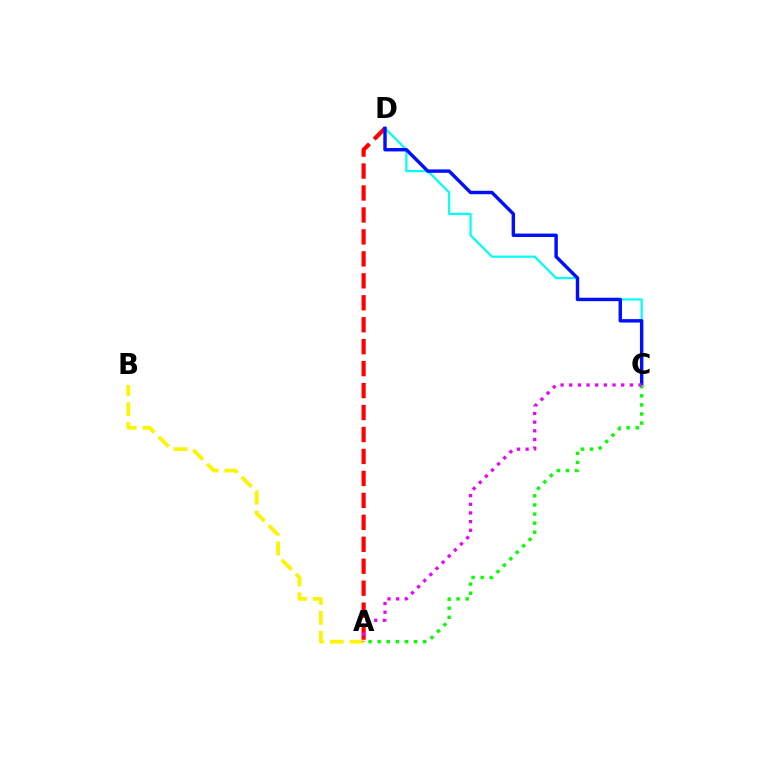{('C', 'D'): [{'color': '#00fff6', 'line_style': 'solid', 'thickness': 1.59}, {'color': '#0010ff', 'line_style': 'solid', 'thickness': 2.46}], ('A', 'B'): [{'color': '#fcf500', 'line_style': 'dashed', 'thickness': 2.7}], ('A', 'D'): [{'color': '#ff0000', 'line_style': 'dashed', 'thickness': 2.98}], ('A', 'C'): [{'color': '#08ff00', 'line_style': 'dotted', 'thickness': 2.47}, {'color': '#ee00ff', 'line_style': 'dotted', 'thickness': 2.35}]}